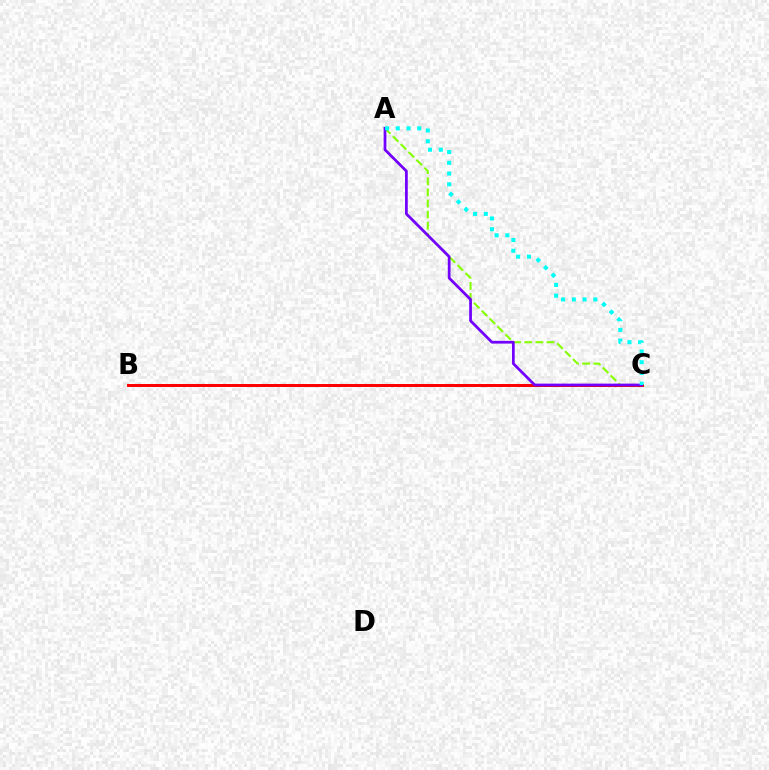{('B', 'C'): [{'color': '#ff0000', 'line_style': 'solid', 'thickness': 2.14}], ('A', 'C'): [{'color': '#84ff00', 'line_style': 'dashed', 'thickness': 1.51}, {'color': '#7200ff', 'line_style': 'solid', 'thickness': 1.98}, {'color': '#00fff6', 'line_style': 'dotted', 'thickness': 2.92}]}